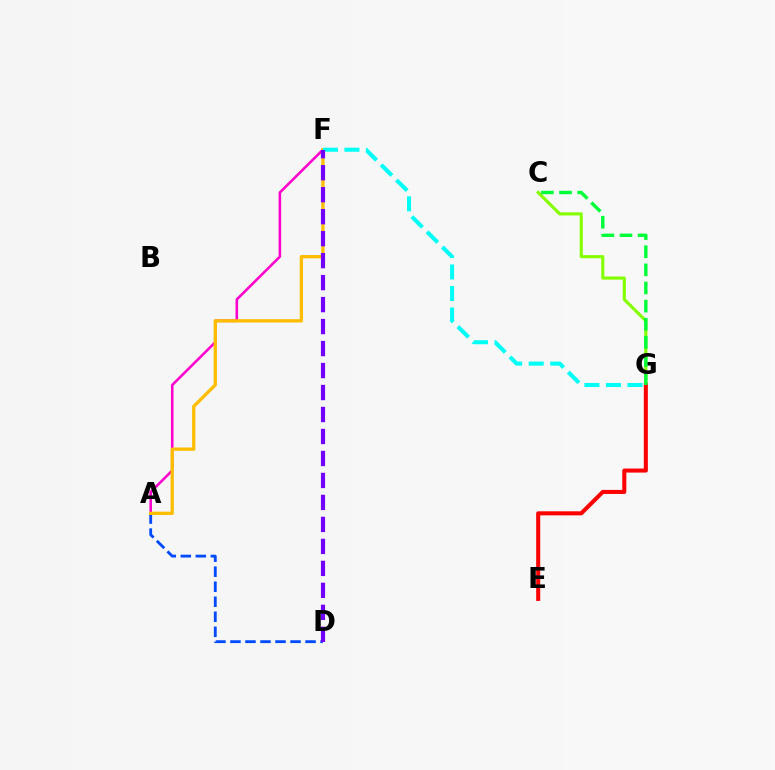{('A', 'F'): [{'color': '#ff00cf', 'line_style': 'solid', 'thickness': 1.85}, {'color': '#ffbd00', 'line_style': 'solid', 'thickness': 2.37}], ('A', 'D'): [{'color': '#004bff', 'line_style': 'dashed', 'thickness': 2.04}], ('C', 'G'): [{'color': '#84ff00', 'line_style': 'solid', 'thickness': 2.25}, {'color': '#00ff39', 'line_style': 'dashed', 'thickness': 2.46}], ('E', 'G'): [{'color': '#ff0000', 'line_style': 'solid', 'thickness': 2.91}], ('F', 'G'): [{'color': '#00fff6', 'line_style': 'dashed', 'thickness': 2.92}], ('D', 'F'): [{'color': '#7200ff', 'line_style': 'dashed', 'thickness': 2.99}]}